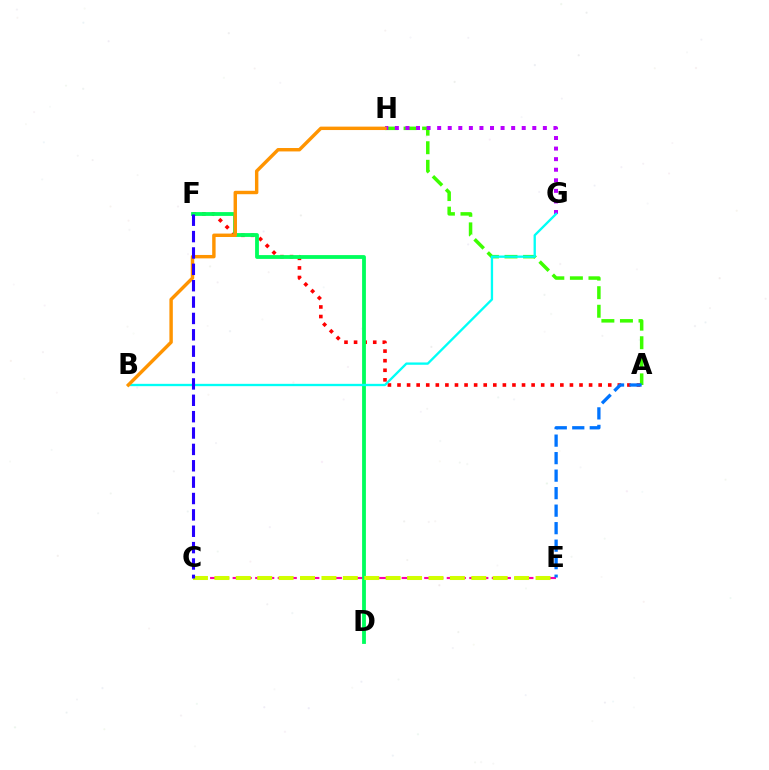{('A', 'F'): [{'color': '#ff0000', 'line_style': 'dotted', 'thickness': 2.6}], ('C', 'E'): [{'color': '#ff00ac', 'line_style': 'dashed', 'thickness': 1.53}, {'color': '#d1ff00', 'line_style': 'dashed', 'thickness': 2.91}], ('A', 'H'): [{'color': '#3dff00', 'line_style': 'dashed', 'thickness': 2.52}], ('D', 'F'): [{'color': '#00ff5c', 'line_style': 'solid', 'thickness': 2.75}], ('A', 'E'): [{'color': '#0074ff', 'line_style': 'dashed', 'thickness': 2.38}], ('G', 'H'): [{'color': '#b900ff', 'line_style': 'dotted', 'thickness': 2.87}], ('B', 'G'): [{'color': '#00fff6', 'line_style': 'solid', 'thickness': 1.67}], ('B', 'H'): [{'color': '#ff9400', 'line_style': 'solid', 'thickness': 2.46}], ('C', 'F'): [{'color': '#2500ff', 'line_style': 'dashed', 'thickness': 2.22}]}